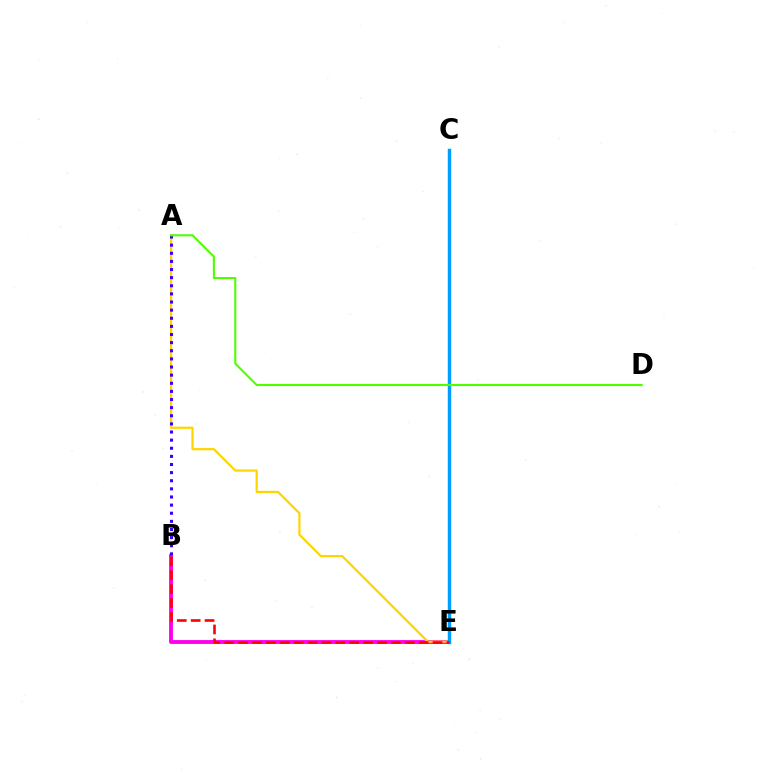{('B', 'E'): [{'color': '#ff00ed', 'line_style': 'solid', 'thickness': 2.78}, {'color': '#ff0000', 'line_style': 'dashed', 'thickness': 1.89}], ('A', 'E'): [{'color': '#ffd500', 'line_style': 'solid', 'thickness': 1.6}], ('C', 'E'): [{'color': '#00ff86', 'line_style': 'solid', 'thickness': 2.41}, {'color': '#009eff', 'line_style': 'solid', 'thickness': 2.33}], ('A', 'B'): [{'color': '#3700ff', 'line_style': 'dotted', 'thickness': 2.21}], ('A', 'D'): [{'color': '#4fff00', 'line_style': 'solid', 'thickness': 1.5}]}